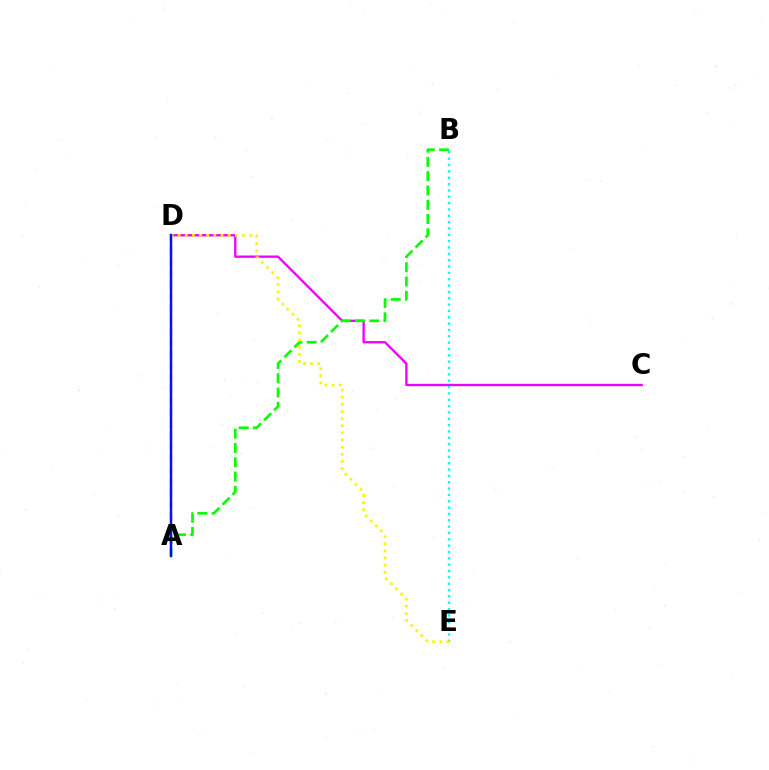{('C', 'D'): [{'color': '#ee00ff', 'line_style': 'solid', 'thickness': 1.68}], ('A', 'B'): [{'color': '#08ff00', 'line_style': 'dashed', 'thickness': 1.94}], ('A', 'D'): [{'color': '#ff0000', 'line_style': 'dashed', 'thickness': 1.57}, {'color': '#0010ff', 'line_style': 'solid', 'thickness': 1.76}], ('B', 'E'): [{'color': '#00fff6', 'line_style': 'dotted', 'thickness': 1.72}], ('D', 'E'): [{'color': '#fcf500', 'line_style': 'dotted', 'thickness': 1.94}]}